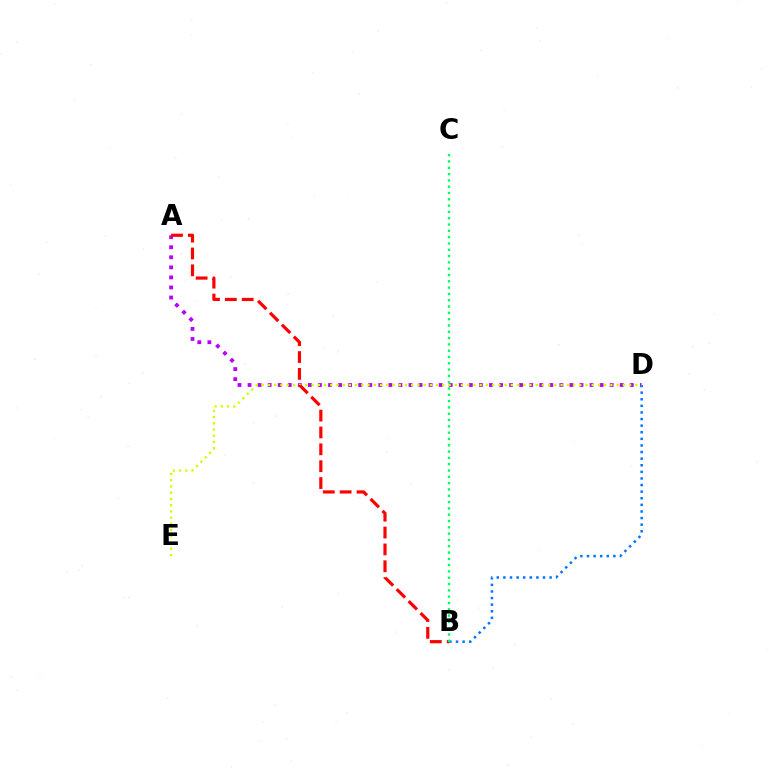{('A', 'D'): [{'color': '#b900ff', 'line_style': 'dotted', 'thickness': 2.73}], ('B', 'D'): [{'color': '#0074ff', 'line_style': 'dotted', 'thickness': 1.79}], ('D', 'E'): [{'color': '#d1ff00', 'line_style': 'dotted', 'thickness': 1.69}], ('A', 'B'): [{'color': '#ff0000', 'line_style': 'dashed', 'thickness': 2.29}], ('B', 'C'): [{'color': '#00ff5c', 'line_style': 'dotted', 'thickness': 1.71}]}